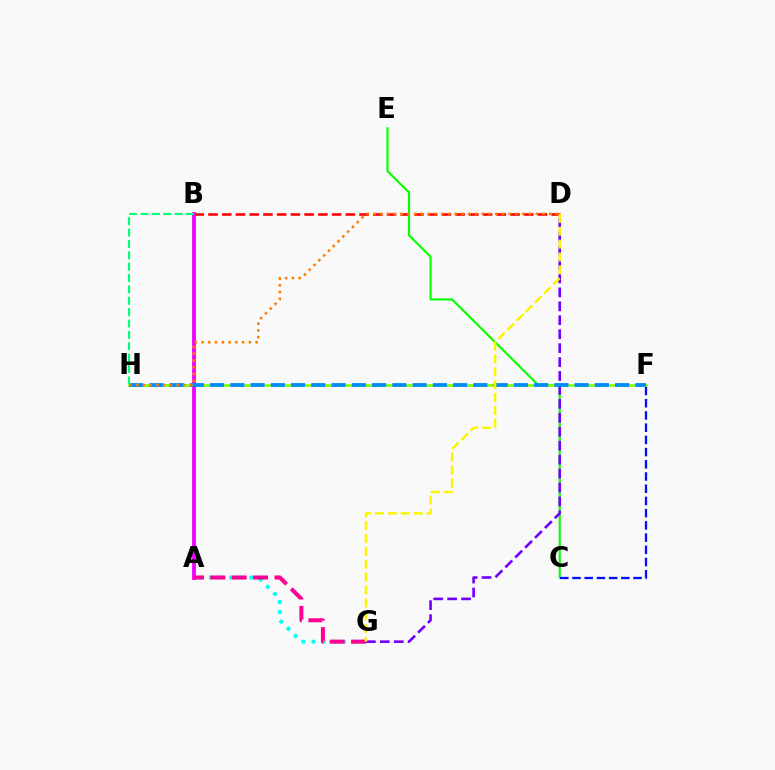{('B', 'D'): [{'color': '#ff0000', 'line_style': 'dashed', 'thickness': 1.86}], ('A', 'B'): [{'color': '#ee00ff', 'line_style': 'solid', 'thickness': 2.73}], ('A', 'G'): [{'color': '#00fff6', 'line_style': 'dotted', 'thickness': 2.75}, {'color': '#ff0094', 'line_style': 'dashed', 'thickness': 2.9}], ('C', 'E'): [{'color': '#08ff00', 'line_style': 'solid', 'thickness': 1.55}], ('C', 'F'): [{'color': '#0010ff', 'line_style': 'dashed', 'thickness': 1.66}], ('F', 'H'): [{'color': '#84ff00', 'line_style': 'solid', 'thickness': 1.91}, {'color': '#008cff', 'line_style': 'dashed', 'thickness': 2.75}], ('D', 'G'): [{'color': '#7200ff', 'line_style': 'dashed', 'thickness': 1.89}, {'color': '#fcf500', 'line_style': 'dashed', 'thickness': 1.75}], ('D', 'H'): [{'color': '#ff7c00', 'line_style': 'dotted', 'thickness': 1.84}], ('B', 'H'): [{'color': '#00ff74', 'line_style': 'dashed', 'thickness': 1.54}]}